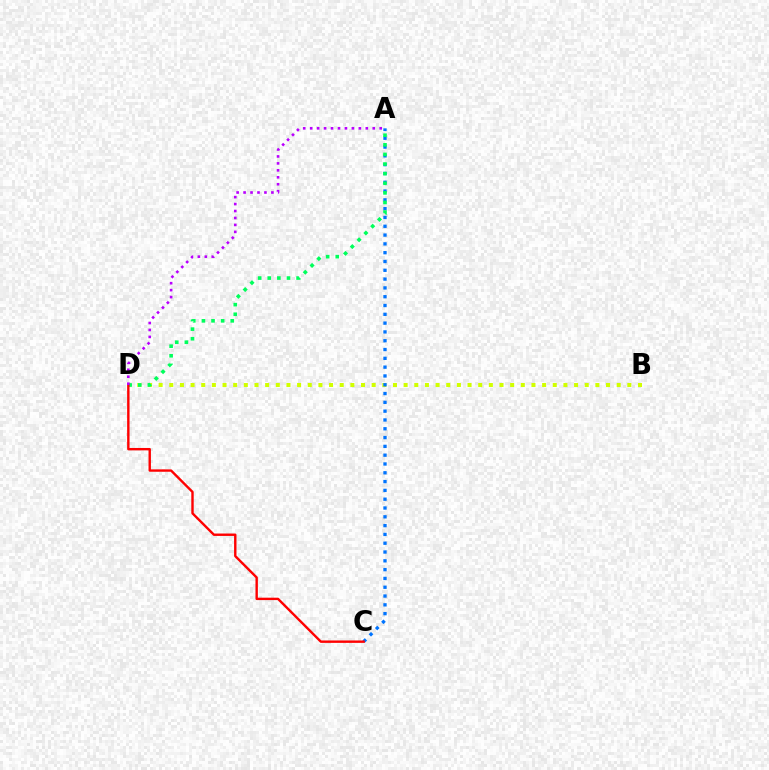{('B', 'D'): [{'color': '#d1ff00', 'line_style': 'dotted', 'thickness': 2.89}], ('A', 'C'): [{'color': '#0074ff', 'line_style': 'dotted', 'thickness': 2.39}], ('A', 'D'): [{'color': '#00ff5c', 'line_style': 'dotted', 'thickness': 2.61}, {'color': '#b900ff', 'line_style': 'dotted', 'thickness': 1.89}], ('C', 'D'): [{'color': '#ff0000', 'line_style': 'solid', 'thickness': 1.73}]}